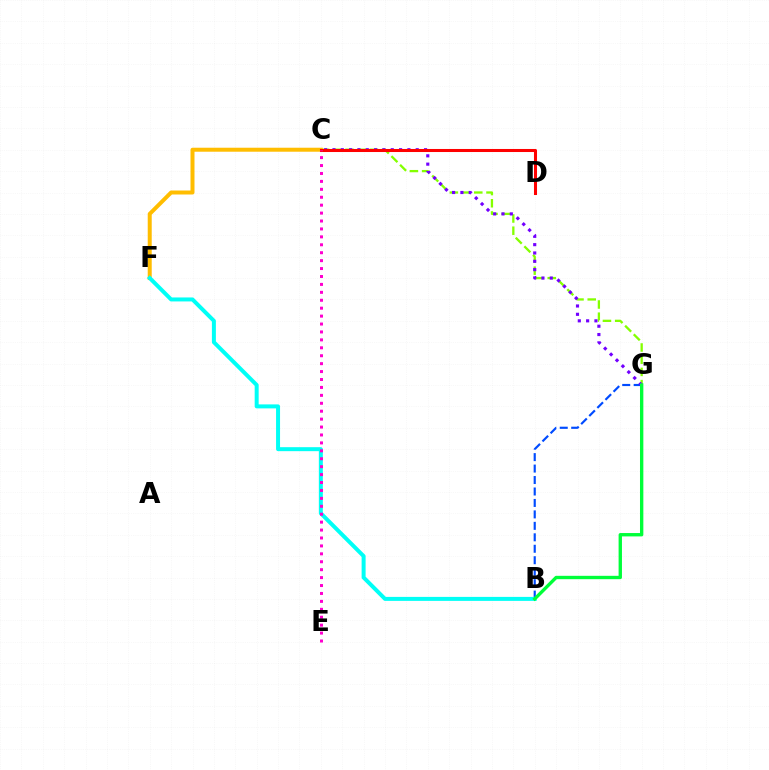{('B', 'G'): [{'color': '#004bff', 'line_style': 'dashed', 'thickness': 1.56}, {'color': '#00ff39', 'line_style': 'solid', 'thickness': 2.42}], ('C', 'G'): [{'color': '#84ff00', 'line_style': 'dashed', 'thickness': 1.66}, {'color': '#7200ff', 'line_style': 'dotted', 'thickness': 2.26}], ('C', 'F'): [{'color': '#ffbd00', 'line_style': 'solid', 'thickness': 2.87}], ('C', 'D'): [{'color': '#ff0000', 'line_style': 'solid', 'thickness': 2.2}], ('B', 'F'): [{'color': '#00fff6', 'line_style': 'solid', 'thickness': 2.87}], ('C', 'E'): [{'color': '#ff00cf', 'line_style': 'dotted', 'thickness': 2.15}]}